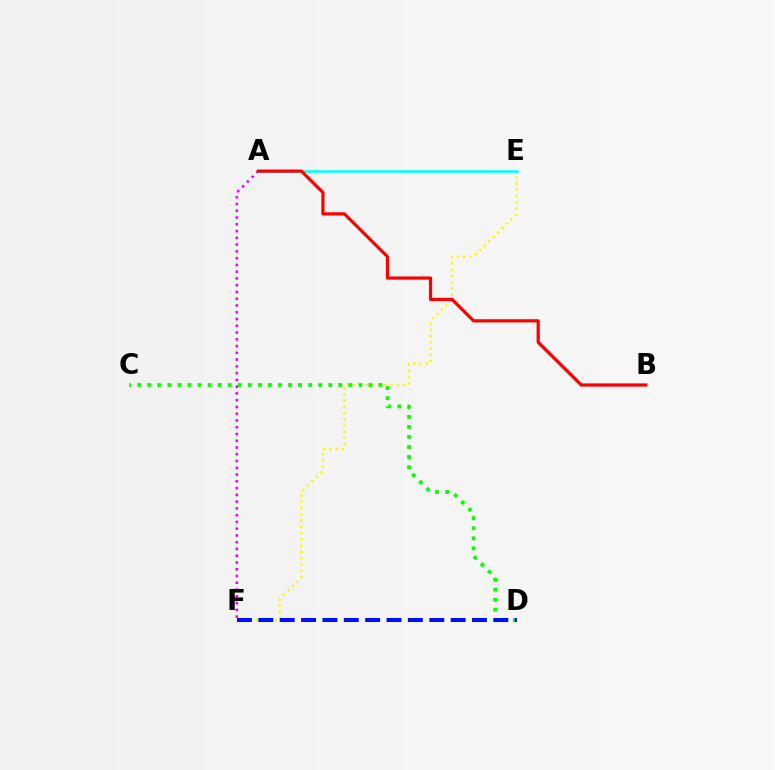{('E', 'F'): [{'color': '#fcf500', 'line_style': 'dotted', 'thickness': 1.7}], ('C', 'D'): [{'color': '#08ff00', 'line_style': 'dotted', 'thickness': 2.73}], ('A', 'F'): [{'color': '#ee00ff', 'line_style': 'dotted', 'thickness': 1.84}], ('D', 'F'): [{'color': '#0010ff', 'line_style': 'dashed', 'thickness': 2.9}], ('A', 'E'): [{'color': '#00fff6', 'line_style': 'solid', 'thickness': 1.86}], ('A', 'B'): [{'color': '#ff0000', 'line_style': 'solid', 'thickness': 2.31}]}